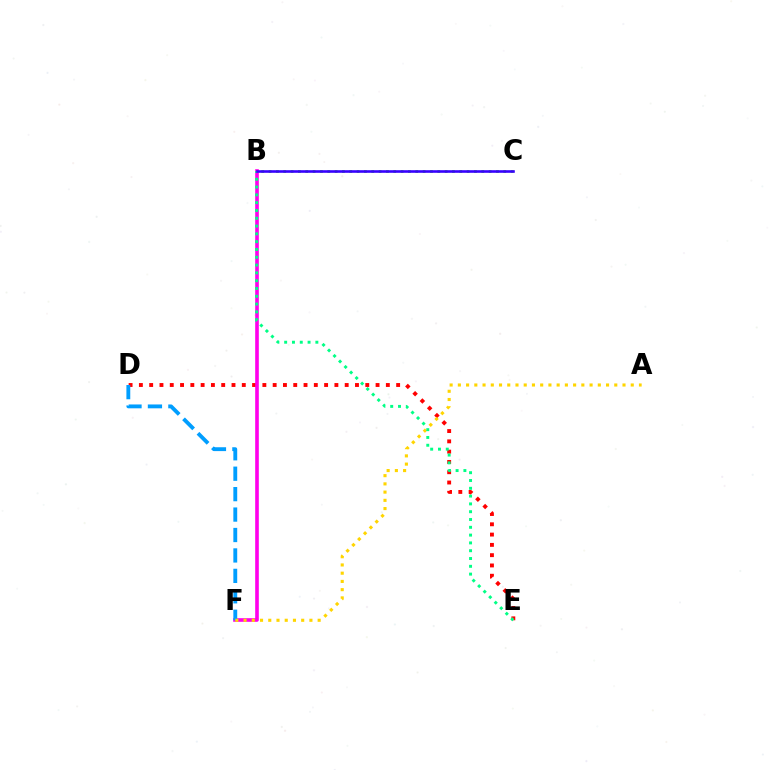{('D', 'E'): [{'color': '#ff0000', 'line_style': 'dotted', 'thickness': 2.8}], ('B', 'F'): [{'color': '#ff00ed', 'line_style': 'solid', 'thickness': 2.61}], ('D', 'F'): [{'color': '#009eff', 'line_style': 'dashed', 'thickness': 2.78}], ('A', 'F'): [{'color': '#ffd500', 'line_style': 'dotted', 'thickness': 2.24}], ('B', 'C'): [{'color': '#4fff00', 'line_style': 'dotted', 'thickness': 1.99}, {'color': '#3700ff', 'line_style': 'solid', 'thickness': 1.88}], ('B', 'E'): [{'color': '#00ff86', 'line_style': 'dotted', 'thickness': 2.12}]}